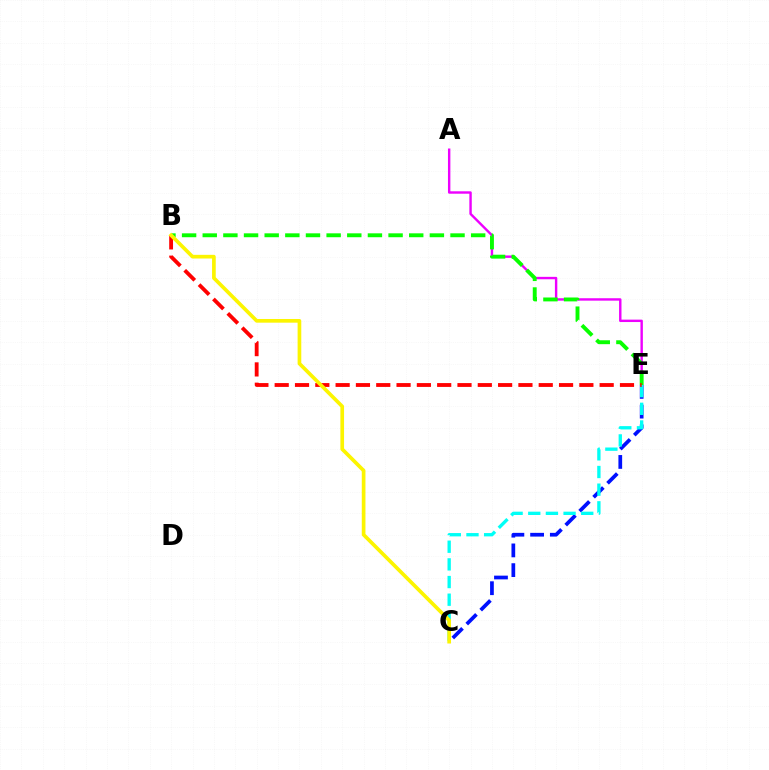{('A', 'E'): [{'color': '#ee00ff', 'line_style': 'solid', 'thickness': 1.74}], ('B', 'E'): [{'color': '#08ff00', 'line_style': 'dashed', 'thickness': 2.8}, {'color': '#ff0000', 'line_style': 'dashed', 'thickness': 2.76}], ('C', 'E'): [{'color': '#0010ff', 'line_style': 'dashed', 'thickness': 2.68}, {'color': '#00fff6', 'line_style': 'dashed', 'thickness': 2.4}], ('B', 'C'): [{'color': '#fcf500', 'line_style': 'solid', 'thickness': 2.65}]}